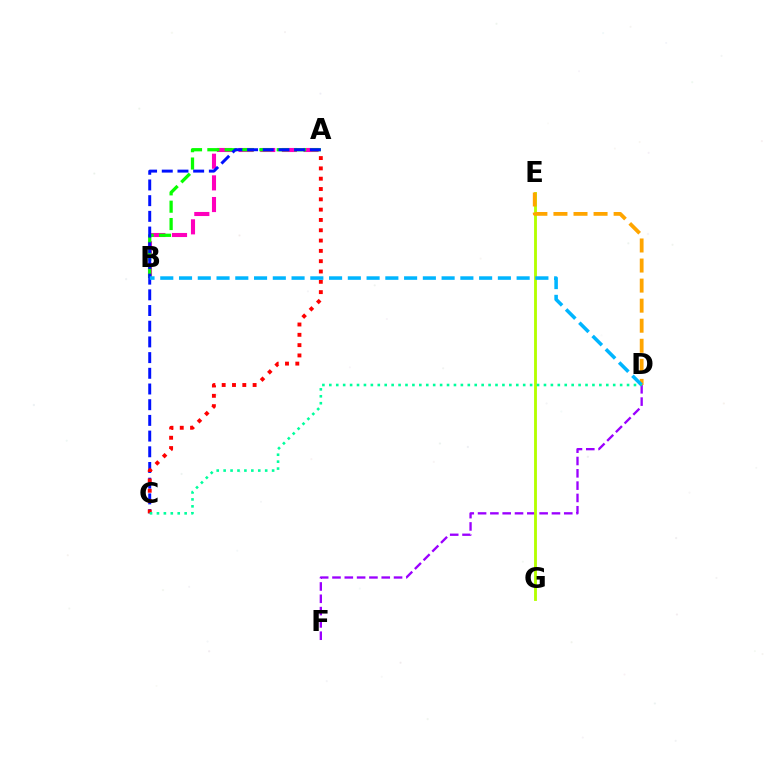{('A', 'B'): [{'color': '#ff00bd', 'line_style': 'dashed', 'thickness': 2.94}, {'color': '#08ff00', 'line_style': 'dashed', 'thickness': 2.36}], ('D', 'F'): [{'color': '#9b00ff', 'line_style': 'dashed', 'thickness': 1.67}], ('E', 'G'): [{'color': '#b3ff00', 'line_style': 'solid', 'thickness': 2.05}], ('D', 'E'): [{'color': '#ffa500', 'line_style': 'dashed', 'thickness': 2.72}], ('A', 'C'): [{'color': '#0010ff', 'line_style': 'dashed', 'thickness': 2.13}, {'color': '#ff0000', 'line_style': 'dotted', 'thickness': 2.8}], ('B', 'D'): [{'color': '#00b5ff', 'line_style': 'dashed', 'thickness': 2.55}], ('C', 'D'): [{'color': '#00ff9d', 'line_style': 'dotted', 'thickness': 1.88}]}